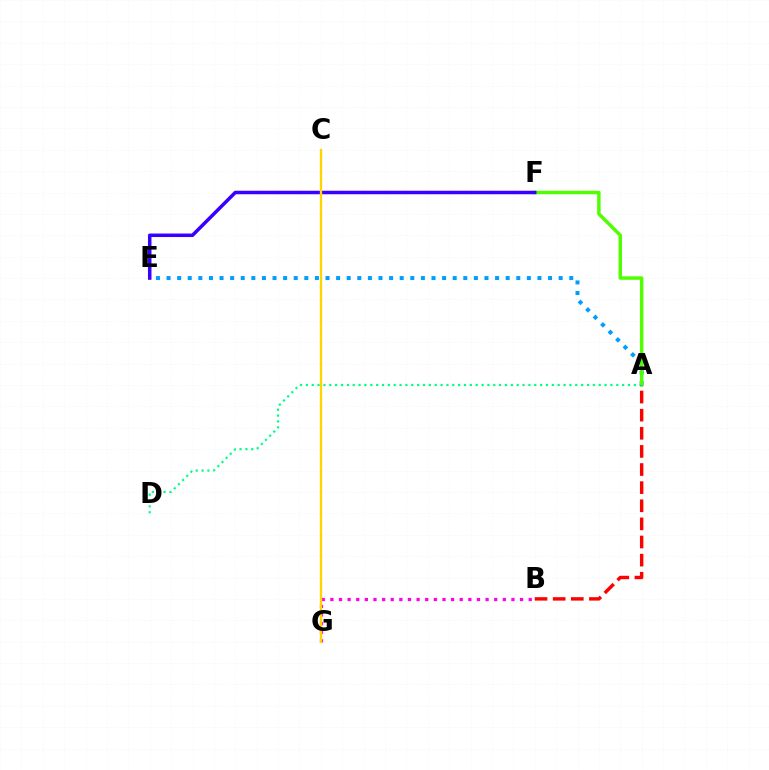{('A', 'E'): [{'color': '#009eff', 'line_style': 'dotted', 'thickness': 2.88}], ('B', 'G'): [{'color': '#ff00ed', 'line_style': 'dotted', 'thickness': 2.34}], ('A', 'F'): [{'color': '#4fff00', 'line_style': 'solid', 'thickness': 2.48}], ('E', 'F'): [{'color': '#3700ff', 'line_style': 'solid', 'thickness': 2.53}], ('A', 'D'): [{'color': '#00ff86', 'line_style': 'dotted', 'thickness': 1.59}], ('C', 'G'): [{'color': '#ffd500', 'line_style': 'solid', 'thickness': 1.69}], ('A', 'B'): [{'color': '#ff0000', 'line_style': 'dashed', 'thickness': 2.46}]}